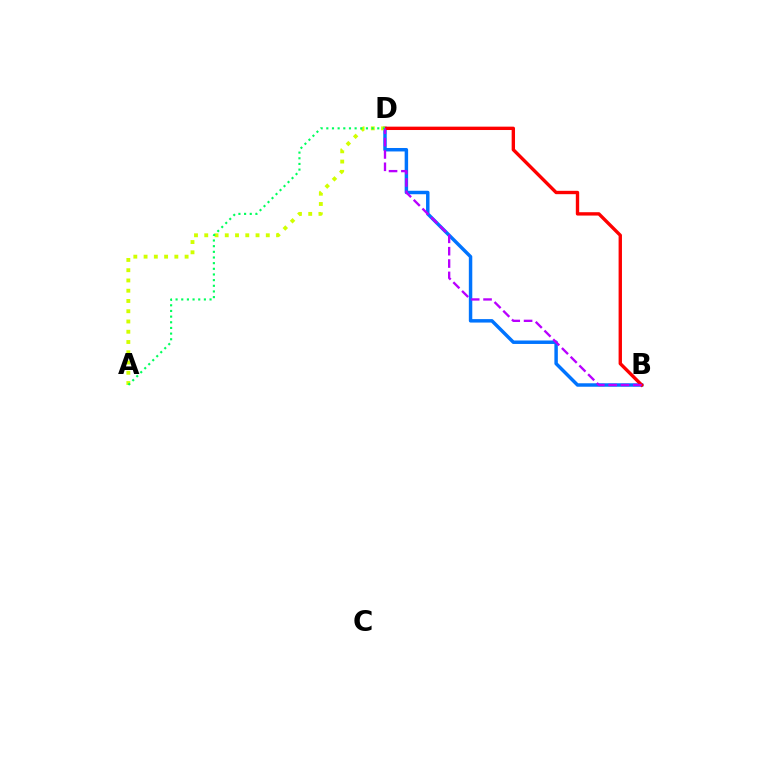{('B', 'D'): [{'color': '#0074ff', 'line_style': 'solid', 'thickness': 2.49}, {'color': '#ff0000', 'line_style': 'solid', 'thickness': 2.42}, {'color': '#b900ff', 'line_style': 'dashed', 'thickness': 1.68}], ('A', 'D'): [{'color': '#d1ff00', 'line_style': 'dotted', 'thickness': 2.79}, {'color': '#00ff5c', 'line_style': 'dotted', 'thickness': 1.54}]}